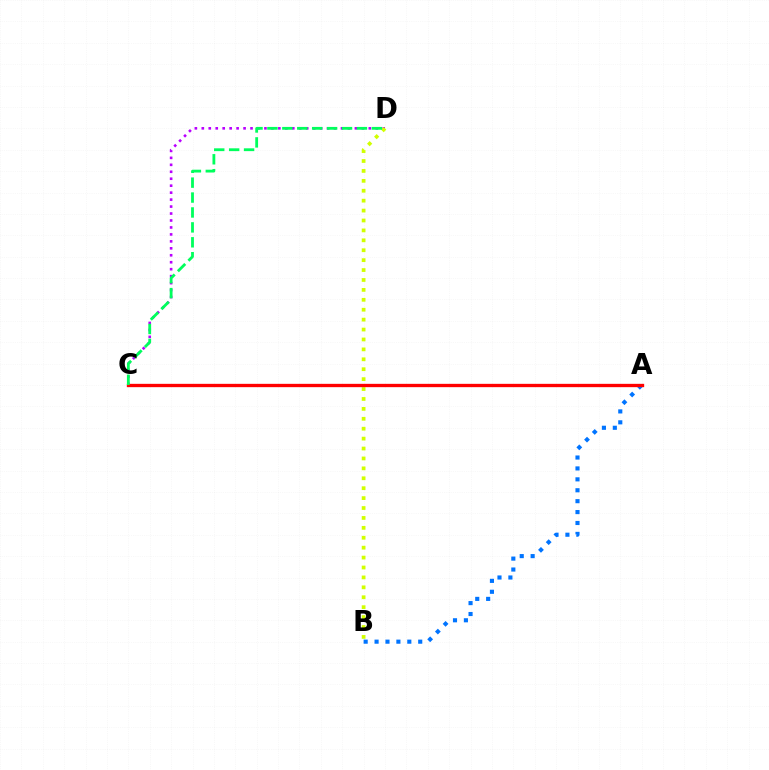{('C', 'D'): [{'color': '#b900ff', 'line_style': 'dotted', 'thickness': 1.89}, {'color': '#00ff5c', 'line_style': 'dashed', 'thickness': 2.03}], ('A', 'B'): [{'color': '#0074ff', 'line_style': 'dotted', 'thickness': 2.96}], ('B', 'D'): [{'color': '#d1ff00', 'line_style': 'dotted', 'thickness': 2.69}], ('A', 'C'): [{'color': '#ff0000', 'line_style': 'solid', 'thickness': 2.4}]}